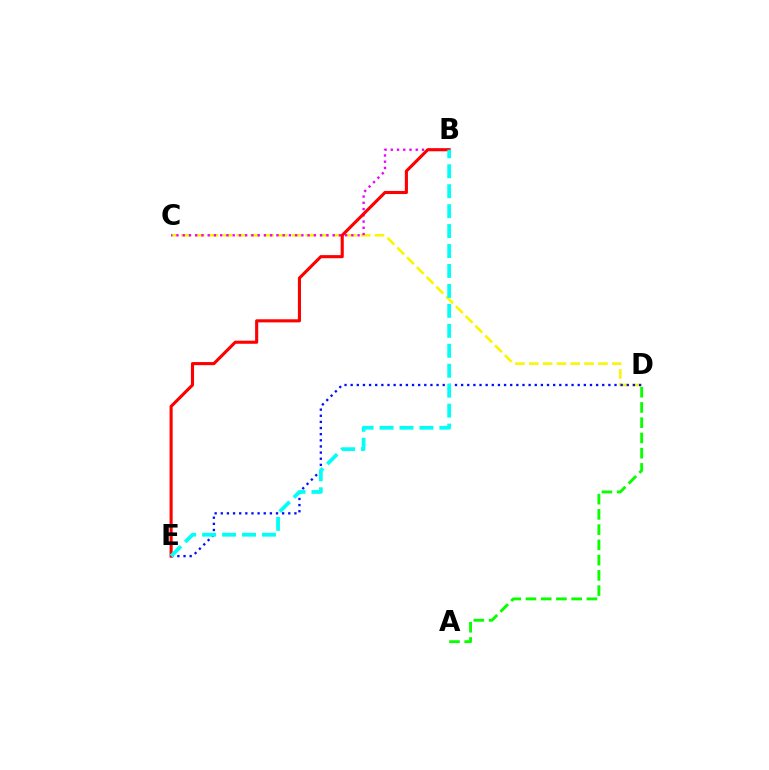{('C', 'D'): [{'color': '#fcf500', 'line_style': 'dashed', 'thickness': 1.88}], ('A', 'D'): [{'color': '#08ff00', 'line_style': 'dashed', 'thickness': 2.07}], ('B', 'C'): [{'color': '#ee00ff', 'line_style': 'dotted', 'thickness': 1.7}], ('D', 'E'): [{'color': '#0010ff', 'line_style': 'dotted', 'thickness': 1.67}], ('B', 'E'): [{'color': '#ff0000', 'line_style': 'solid', 'thickness': 2.23}, {'color': '#00fff6', 'line_style': 'dashed', 'thickness': 2.71}]}